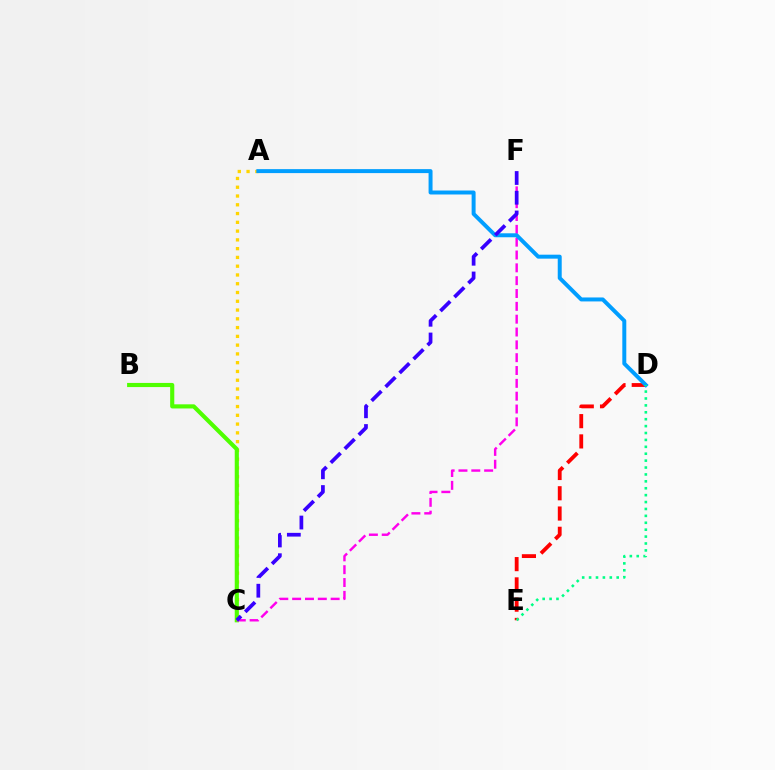{('A', 'C'): [{'color': '#ffd500', 'line_style': 'dotted', 'thickness': 2.38}], ('B', 'C'): [{'color': '#4fff00', 'line_style': 'solid', 'thickness': 2.98}], ('D', 'E'): [{'color': '#ff0000', 'line_style': 'dashed', 'thickness': 2.75}, {'color': '#00ff86', 'line_style': 'dotted', 'thickness': 1.88}], ('C', 'F'): [{'color': '#ff00ed', 'line_style': 'dashed', 'thickness': 1.74}, {'color': '#3700ff', 'line_style': 'dashed', 'thickness': 2.68}], ('A', 'D'): [{'color': '#009eff', 'line_style': 'solid', 'thickness': 2.86}]}